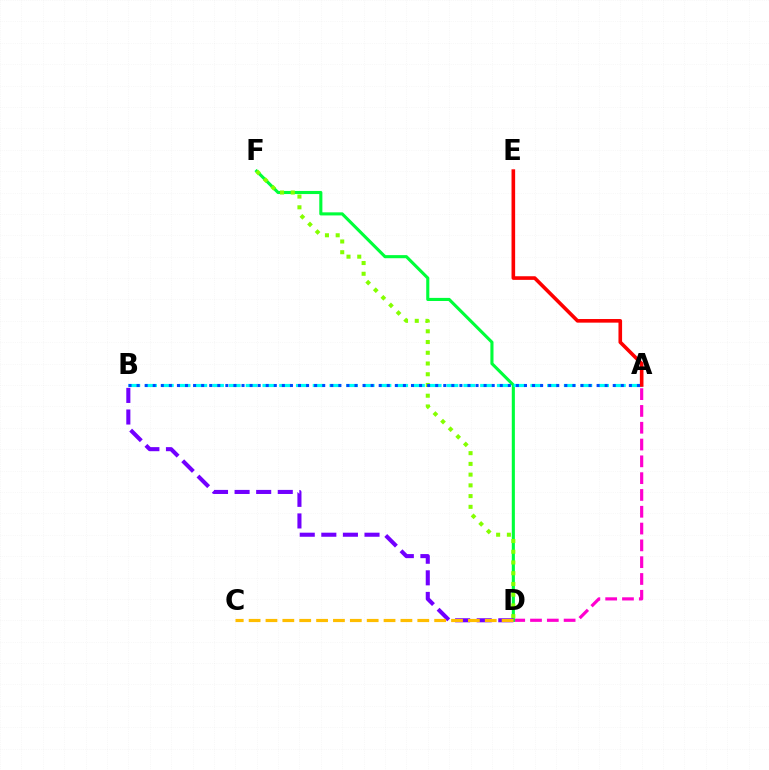{('A', 'D'): [{'color': '#ff00cf', 'line_style': 'dashed', 'thickness': 2.28}], ('D', 'F'): [{'color': '#00ff39', 'line_style': 'solid', 'thickness': 2.23}, {'color': '#84ff00', 'line_style': 'dotted', 'thickness': 2.92}], ('A', 'B'): [{'color': '#00fff6', 'line_style': 'dashed', 'thickness': 2.27}, {'color': '#004bff', 'line_style': 'dotted', 'thickness': 2.19}], ('B', 'D'): [{'color': '#7200ff', 'line_style': 'dashed', 'thickness': 2.93}], ('A', 'E'): [{'color': '#ff0000', 'line_style': 'solid', 'thickness': 2.6}], ('C', 'D'): [{'color': '#ffbd00', 'line_style': 'dashed', 'thickness': 2.29}]}